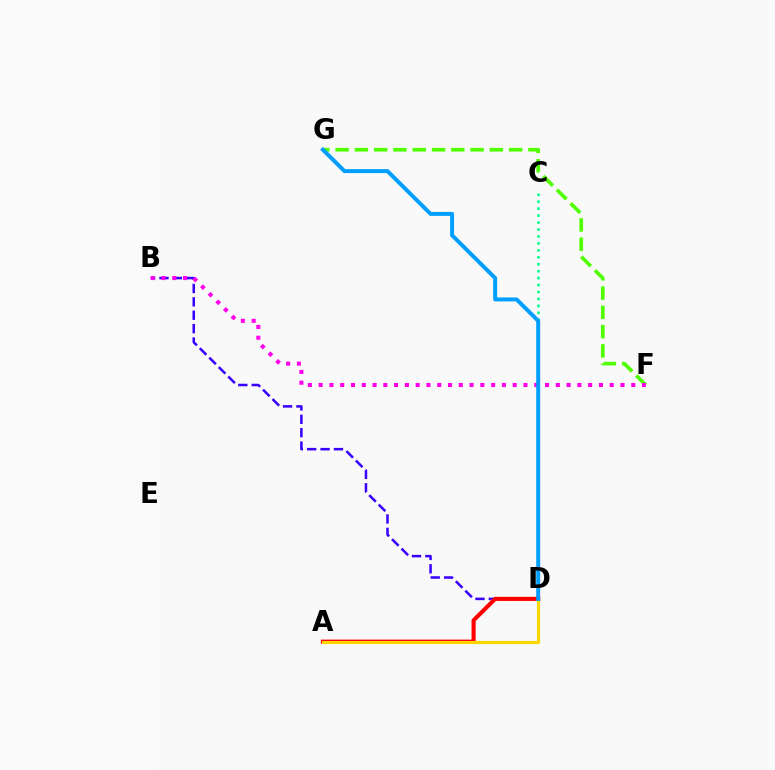{('F', 'G'): [{'color': '#4fff00', 'line_style': 'dashed', 'thickness': 2.62}], ('B', 'D'): [{'color': '#3700ff', 'line_style': 'dashed', 'thickness': 1.82}], ('B', 'F'): [{'color': '#ff00ed', 'line_style': 'dotted', 'thickness': 2.93}], ('A', 'D'): [{'color': '#ff0000', 'line_style': 'solid', 'thickness': 2.95}, {'color': '#ffd500', 'line_style': 'solid', 'thickness': 2.24}], ('C', 'D'): [{'color': '#00ff86', 'line_style': 'dotted', 'thickness': 1.89}], ('D', 'G'): [{'color': '#009eff', 'line_style': 'solid', 'thickness': 2.85}]}